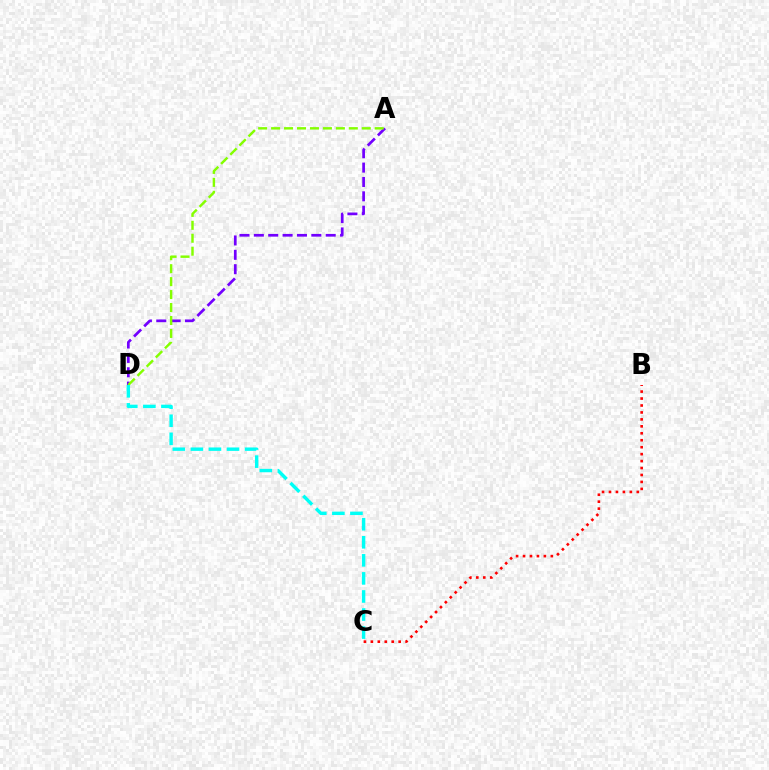{('A', 'D'): [{'color': '#7200ff', 'line_style': 'dashed', 'thickness': 1.95}, {'color': '#84ff00', 'line_style': 'dashed', 'thickness': 1.76}], ('B', 'C'): [{'color': '#ff0000', 'line_style': 'dotted', 'thickness': 1.89}], ('C', 'D'): [{'color': '#00fff6', 'line_style': 'dashed', 'thickness': 2.45}]}